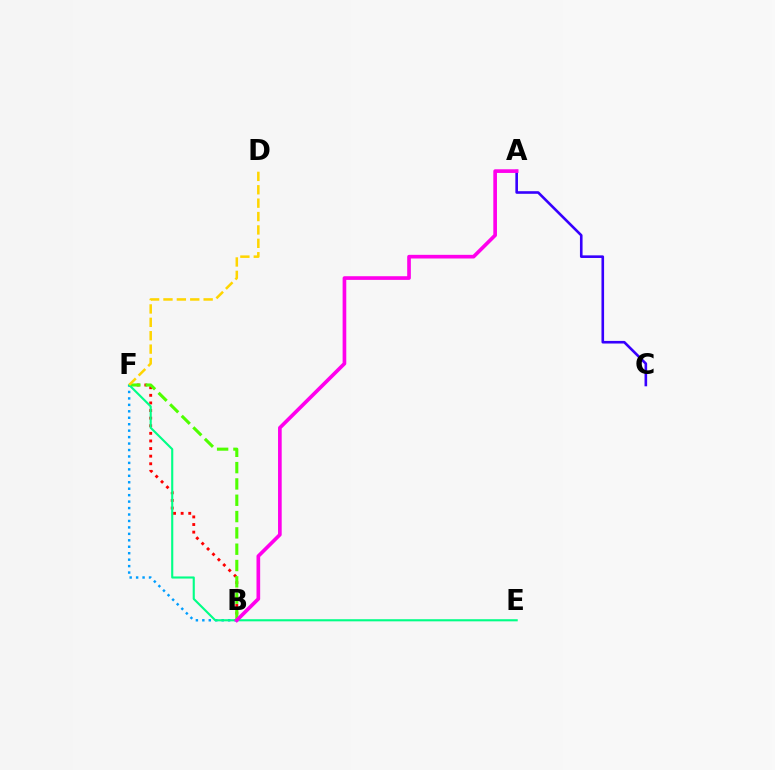{('B', 'F'): [{'color': '#ff0000', 'line_style': 'dotted', 'thickness': 2.07}, {'color': '#4fff00', 'line_style': 'dashed', 'thickness': 2.22}, {'color': '#009eff', 'line_style': 'dotted', 'thickness': 1.75}], ('A', 'C'): [{'color': '#3700ff', 'line_style': 'solid', 'thickness': 1.88}], ('E', 'F'): [{'color': '#00ff86', 'line_style': 'solid', 'thickness': 1.53}], ('D', 'F'): [{'color': '#ffd500', 'line_style': 'dashed', 'thickness': 1.82}], ('A', 'B'): [{'color': '#ff00ed', 'line_style': 'solid', 'thickness': 2.64}]}